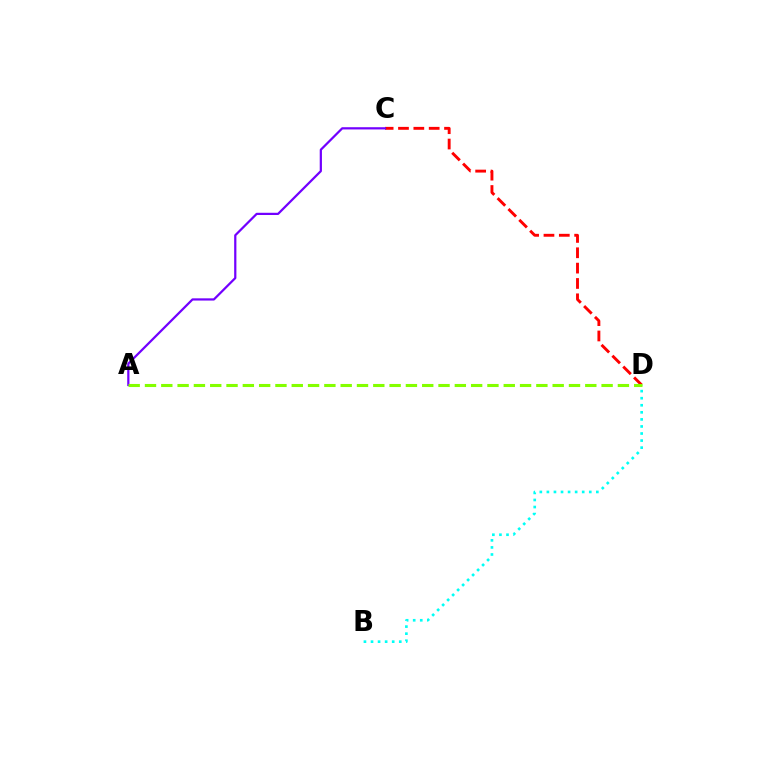{('C', 'D'): [{'color': '#ff0000', 'line_style': 'dashed', 'thickness': 2.08}], ('B', 'D'): [{'color': '#00fff6', 'line_style': 'dotted', 'thickness': 1.92}], ('A', 'C'): [{'color': '#7200ff', 'line_style': 'solid', 'thickness': 1.6}], ('A', 'D'): [{'color': '#84ff00', 'line_style': 'dashed', 'thickness': 2.22}]}